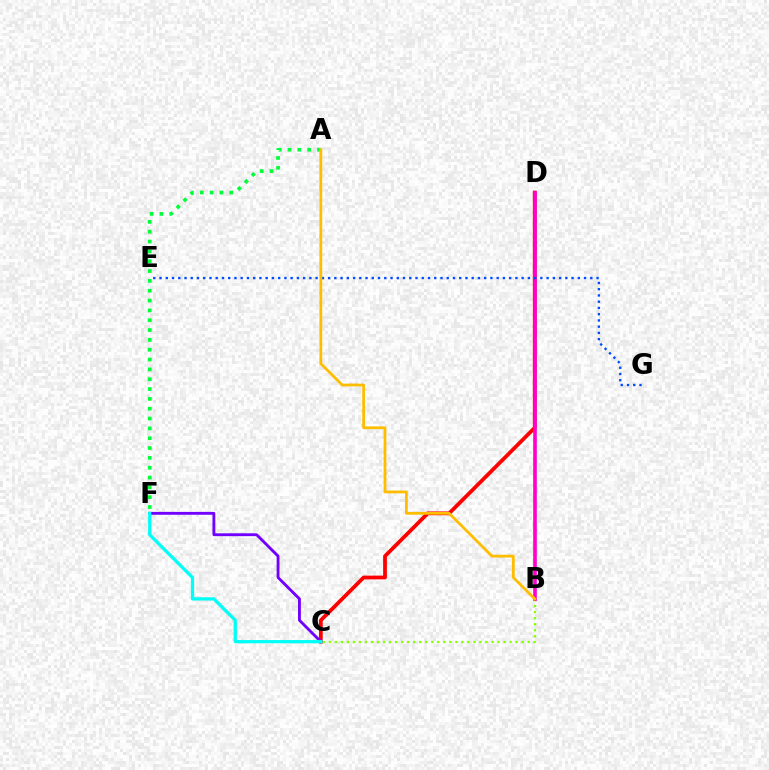{('C', 'D'): [{'color': '#ff0000', 'line_style': 'solid', 'thickness': 2.71}], ('A', 'F'): [{'color': '#00ff39', 'line_style': 'dotted', 'thickness': 2.67}], ('C', 'F'): [{'color': '#7200ff', 'line_style': 'solid', 'thickness': 2.06}, {'color': '#00fff6', 'line_style': 'solid', 'thickness': 2.34}], ('B', 'C'): [{'color': '#84ff00', 'line_style': 'dotted', 'thickness': 1.64}], ('B', 'D'): [{'color': '#ff00cf', 'line_style': 'solid', 'thickness': 2.62}], ('E', 'G'): [{'color': '#004bff', 'line_style': 'dotted', 'thickness': 1.7}], ('A', 'B'): [{'color': '#ffbd00', 'line_style': 'solid', 'thickness': 1.99}]}